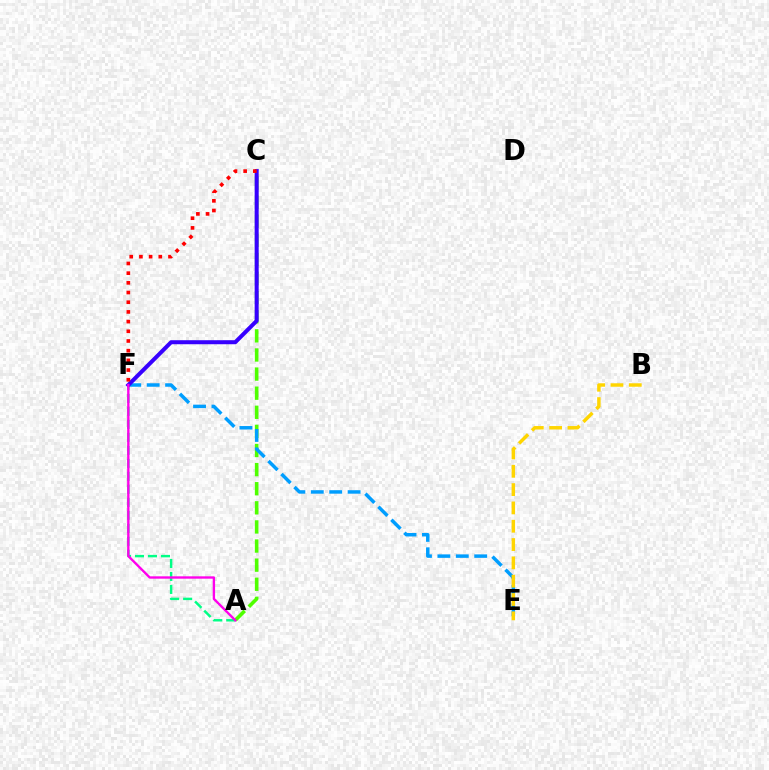{('A', 'F'): [{'color': '#00ff86', 'line_style': 'dashed', 'thickness': 1.76}, {'color': '#ff00ed', 'line_style': 'solid', 'thickness': 1.7}], ('A', 'C'): [{'color': '#4fff00', 'line_style': 'dashed', 'thickness': 2.6}], ('E', 'F'): [{'color': '#009eff', 'line_style': 'dashed', 'thickness': 2.5}], ('B', 'E'): [{'color': '#ffd500', 'line_style': 'dashed', 'thickness': 2.49}], ('C', 'F'): [{'color': '#3700ff', 'line_style': 'solid', 'thickness': 2.9}, {'color': '#ff0000', 'line_style': 'dotted', 'thickness': 2.63}]}